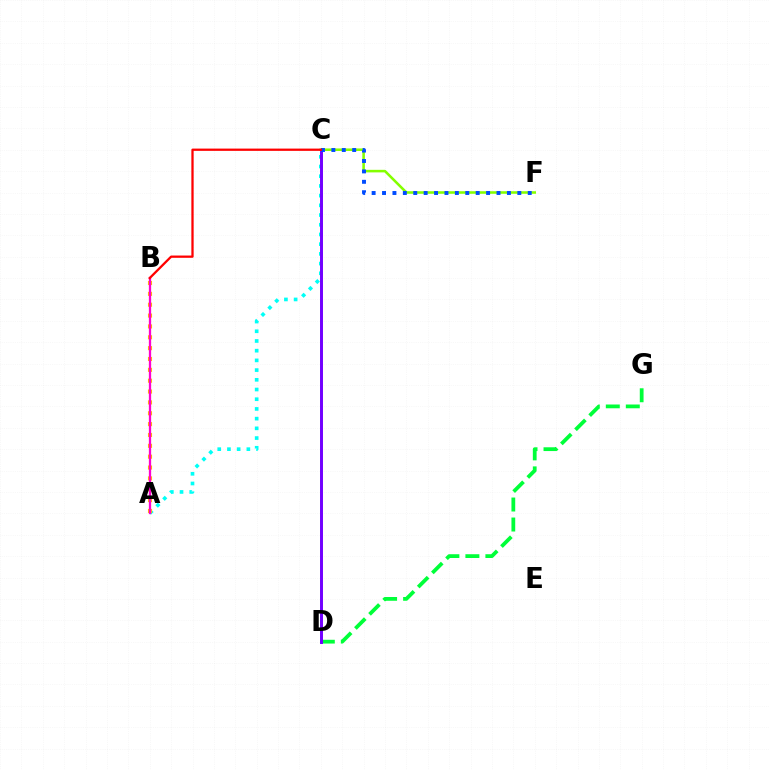{('A', 'C'): [{'color': '#00fff6', 'line_style': 'dotted', 'thickness': 2.64}], ('D', 'G'): [{'color': '#00ff39', 'line_style': 'dashed', 'thickness': 2.72}], ('A', 'B'): [{'color': '#ffbd00', 'line_style': 'dotted', 'thickness': 2.95}, {'color': '#ff00cf', 'line_style': 'solid', 'thickness': 1.65}], ('C', 'F'): [{'color': '#84ff00', 'line_style': 'solid', 'thickness': 1.84}, {'color': '#004bff', 'line_style': 'dotted', 'thickness': 2.83}], ('C', 'D'): [{'color': '#7200ff', 'line_style': 'solid', 'thickness': 2.13}], ('B', 'C'): [{'color': '#ff0000', 'line_style': 'solid', 'thickness': 1.64}]}